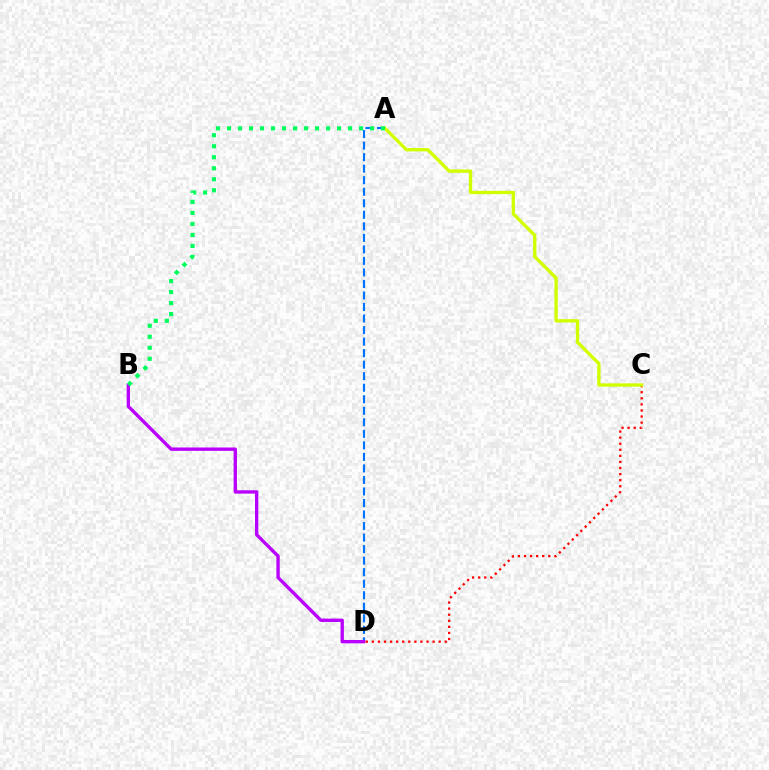{('C', 'D'): [{'color': '#ff0000', 'line_style': 'dotted', 'thickness': 1.65}], ('A', 'C'): [{'color': '#d1ff00', 'line_style': 'solid', 'thickness': 2.4}], ('A', 'D'): [{'color': '#0074ff', 'line_style': 'dashed', 'thickness': 1.57}], ('B', 'D'): [{'color': '#b900ff', 'line_style': 'solid', 'thickness': 2.41}], ('A', 'B'): [{'color': '#00ff5c', 'line_style': 'dotted', 'thickness': 2.99}]}